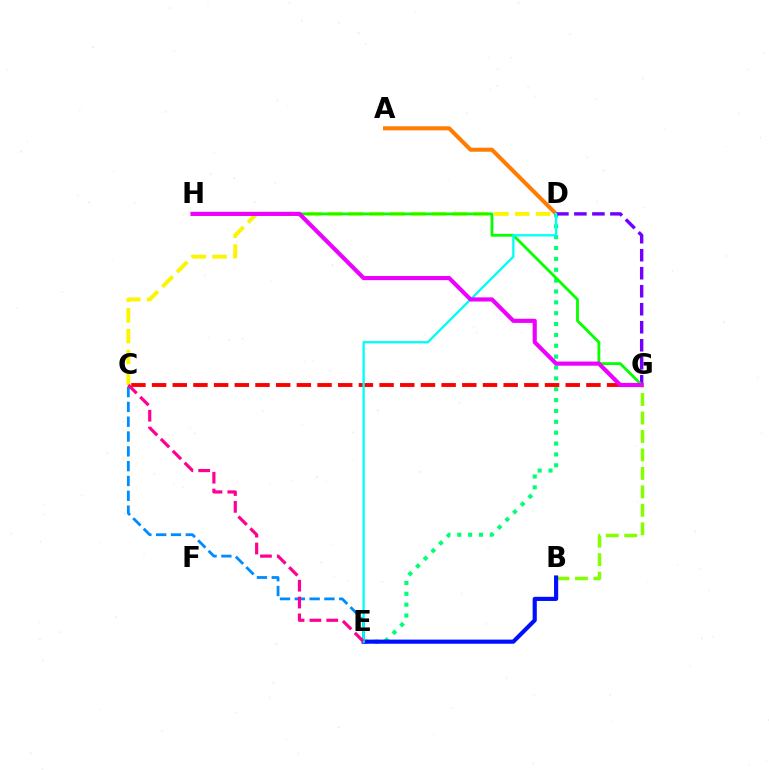{('C', 'G'): [{'color': '#ff0000', 'line_style': 'dashed', 'thickness': 2.81}], ('A', 'D'): [{'color': '#ff7c00', 'line_style': 'solid', 'thickness': 2.9}], ('D', 'E'): [{'color': '#00ff74', 'line_style': 'dotted', 'thickness': 2.95}, {'color': '#00fff6', 'line_style': 'solid', 'thickness': 1.67}], ('B', 'G'): [{'color': '#84ff00', 'line_style': 'dashed', 'thickness': 2.51}], ('D', 'G'): [{'color': '#7200ff', 'line_style': 'dashed', 'thickness': 2.45}], ('C', 'E'): [{'color': '#008cff', 'line_style': 'dashed', 'thickness': 2.01}, {'color': '#ff0094', 'line_style': 'dashed', 'thickness': 2.29}], ('B', 'E'): [{'color': '#0010ff', 'line_style': 'solid', 'thickness': 2.98}], ('C', 'D'): [{'color': '#fcf500', 'line_style': 'dashed', 'thickness': 2.83}], ('G', 'H'): [{'color': '#08ff00', 'line_style': 'solid', 'thickness': 2.03}, {'color': '#ee00ff', 'line_style': 'solid', 'thickness': 2.98}]}